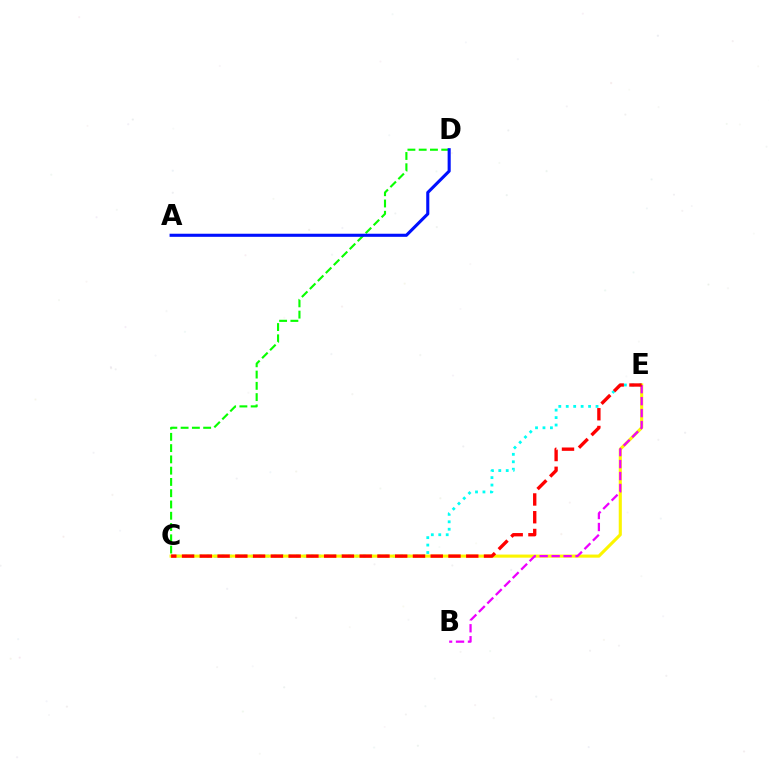{('C', 'D'): [{'color': '#08ff00', 'line_style': 'dashed', 'thickness': 1.53}], ('A', 'D'): [{'color': '#0010ff', 'line_style': 'solid', 'thickness': 2.22}], ('C', 'E'): [{'color': '#00fff6', 'line_style': 'dotted', 'thickness': 2.02}, {'color': '#fcf500', 'line_style': 'solid', 'thickness': 2.23}, {'color': '#ff0000', 'line_style': 'dashed', 'thickness': 2.41}], ('B', 'E'): [{'color': '#ee00ff', 'line_style': 'dashed', 'thickness': 1.63}]}